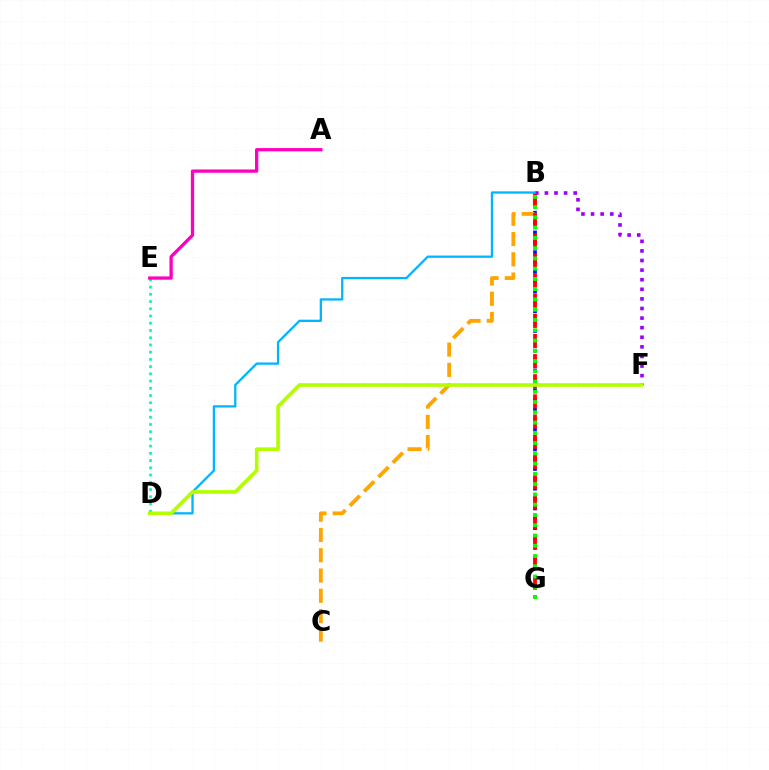{('B', 'G'): [{'color': '#0010ff', 'line_style': 'dotted', 'thickness': 2.68}, {'color': '#ff0000', 'line_style': 'dashed', 'thickness': 2.74}, {'color': '#08ff00', 'line_style': 'dotted', 'thickness': 2.79}], ('B', 'C'): [{'color': '#ffa500', 'line_style': 'dashed', 'thickness': 2.75}], ('D', 'E'): [{'color': '#00ff9d', 'line_style': 'dotted', 'thickness': 1.96}], ('B', 'F'): [{'color': '#9b00ff', 'line_style': 'dotted', 'thickness': 2.61}], ('A', 'E'): [{'color': '#ff00bd', 'line_style': 'solid', 'thickness': 2.37}], ('B', 'D'): [{'color': '#00b5ff', 'line_style': 'solid', 'thickness': 1.64}], ('D', 'F'): [{'color': '#b3ff00', 'line_style': 'solid', 'thickness': 2.62}]}